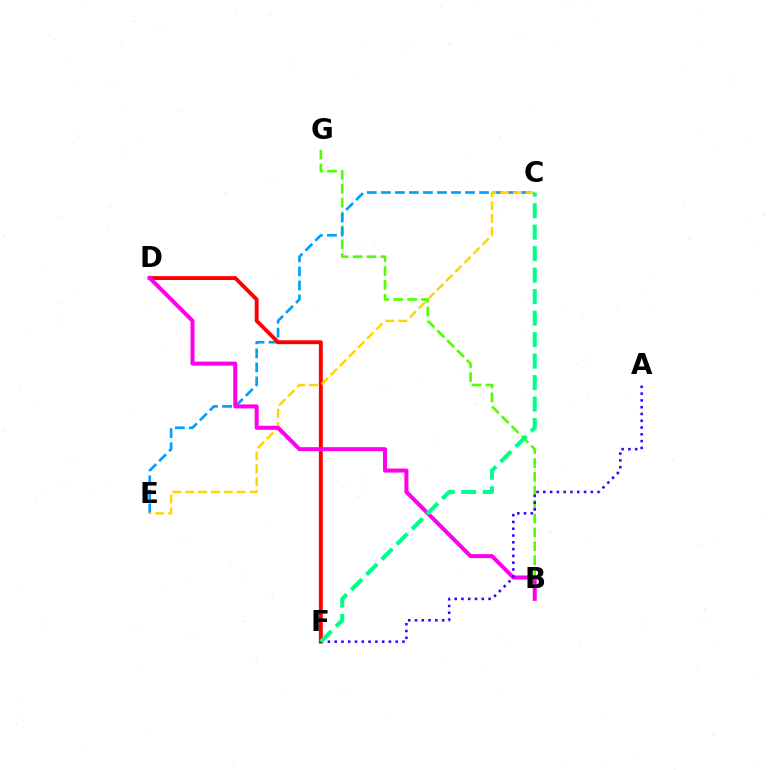{('B', 'G'): [{'color': '#4fff00', 'line_style': 'dashed', 'thickness': 1.89}], ('C', 'E'): [{'color': '#009eff', 'line_style': 'dashed', 'thickness': 1.91}, {'color': '#ffd500', 'line_style': 'dashed', 'thickness': 1.75}], ('D', 'F'): [{'color': '#ff0000', 'line_style': 'solid', 'thickness': 2.8}], ('B', 'D'): [{'color': '#ff00ed', 'line_style': 'solid', 'thickness': 2.88}], ('A', 'F'): [{'color': '#3700ff', 'line_style': 'dotted', 'thickness': 1.84}], ('C', 'F'): [{'color': '#00ff86', 'line_style': 'dashed', 'thickness': 2.92}]}